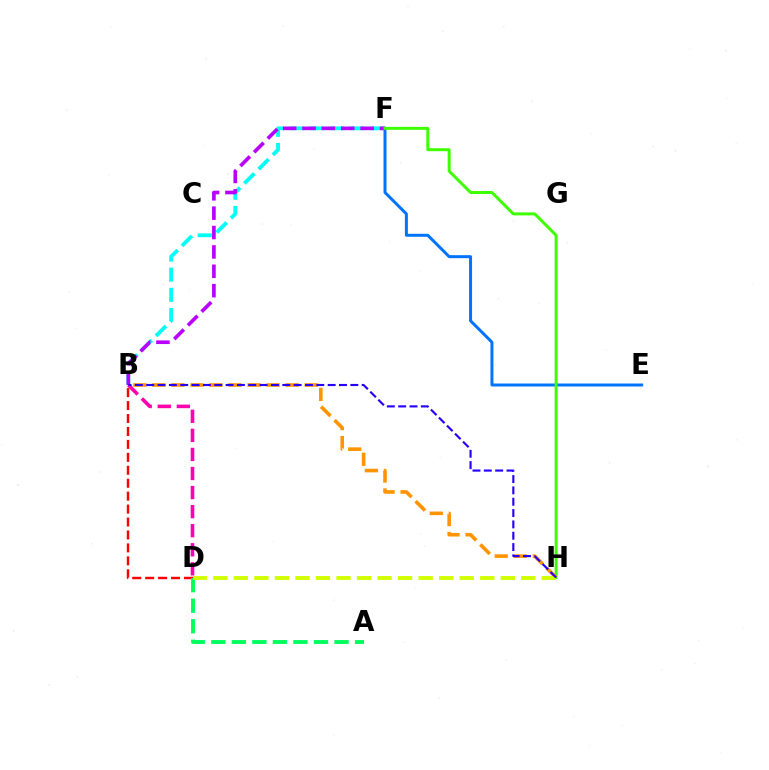{('B', 'D'): [{'color': '#ff0000', 'line_style': 'dashed', 'thickness': 1.76}, {'color': '#ff00ac', 'line_style': 'dashed', 'thickness': 2.59}], ('B', 'F'): [{'color': '#00fff6', 'line_style': 'dashed', 'thickness': 2.74}, {'color': '#b900ff', 'line_style': 'dashed', 'thickness': 2.63}], ('E', 'F'): [{'color': '#0074ff', 'line_style': 'solid', 'thickness': 2.15}], ('F', 'H'): [{'color': '#3dff00', 'line_style': 'solid', 'thickness': 2.13}], ('B', 'H'): [{'color': '#ff9400', 'line_style': 'dashed', 'thickness': 2.59}, {'color': '#2500ff', 'line_style': 'dashed', 'thickness': 1.54}], ('A', 'D'): [{'color': '#00ff5c', 'line_style': 'dashed', 'thickness': 2.79}], ('D', 'H'): [{'color': '#d1ff00', 'line_style': 'dashed', 'thickness': 2.79}]}